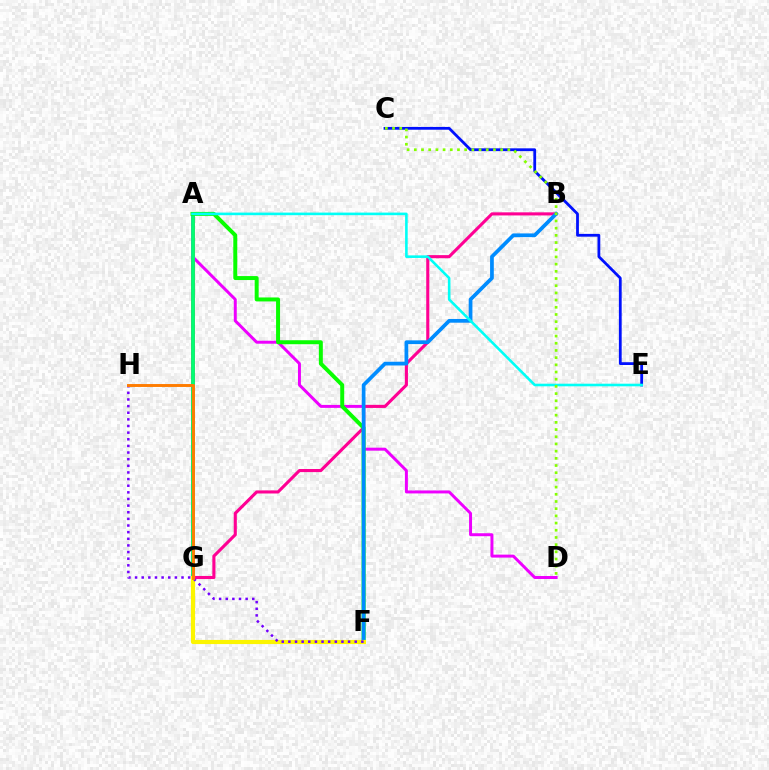{('B', 'G'): [{'color': '#ff0094', 'line_style': 'solid', 'thickness': 2.23}], ('A', 'G'): [{'color': '#ff0000', 'line_style': 'solid', 'thickness': 2.53}, {'color': '#00ff74', 'line_style': 'solid', 'thickness': 2.71}], ('A', 'D'): [{'color': '#ee00ff', 'line_style': 'solid', 'thickness': 2.14}], ('C', 'E'): [{'color': '#0010ff', 'line_style': 'solid', 'thickness': 2.01}], ('A', 'F'): [{'color': '#08ff00', 'line_style': 'solid', 'thickness': 2.86}], ('B', 'F'): [{'color': '#008cff', 'line_style': 'solid', 'thickness': 2.68}], ('F', 'G'): [{'color': '#fcf500', 'line_style': 'solid', 'thickness': 2.98}], ('A', 'E'): [{'color': '#00fff6', 'line_style': 'solid', 'thickness': 1.87}], ('F', 'H'): [{'color': '#7200ff', 'line_style': 'dotted', 'thickness': 1.8}], ('G', 'H'): [{'color': '#ff7c00', 'line_style': 'solid', 'thickness': 2.1}], ('C', 'D'): [{'color': '#84ff00', 'line_style': 'dotted', 'thickness': 1.95}]}